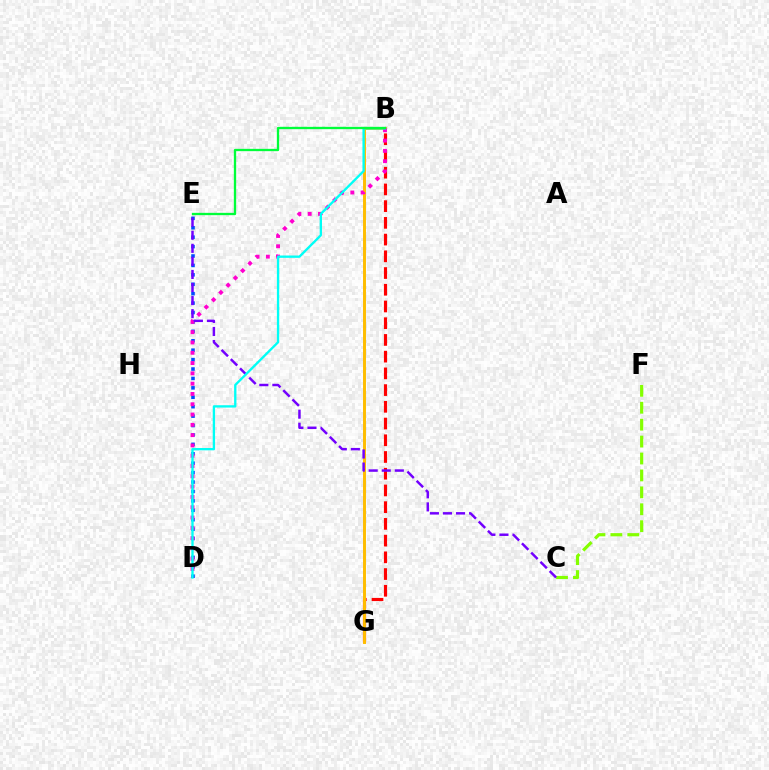{('D', 'E'): [{'color': '#004bff', 'line_style': 'dotted', 'thickness': 2.56}], ('B', 'G'): [{'color': '#ff0000', 'line_style': 'dashed', 'thickness': 2.27}, {'color': '#ffbd00', 'line_style': 'solid', 'thickness': 2.13}], ('C', 'F'): [{'color': '#84ff00', 'line_style': 'dashed', 'thickness': 2.3}], ('B', 'D'): [{'color': '#ff00cf', 'line_style': 'dotted', 'thickness': 2.8}, {'color': '#00fff6', 'line_style': 'solid', 'thickness': 1.68}], ('C', 'E'): [{'color': '#7200ff', 'line_style': 'dashed', 'thickness': 1.78}], ('B', 'E'): [{'color': '#00ff39', 'line_style': 'solid', 'thickness': 1.66}]}